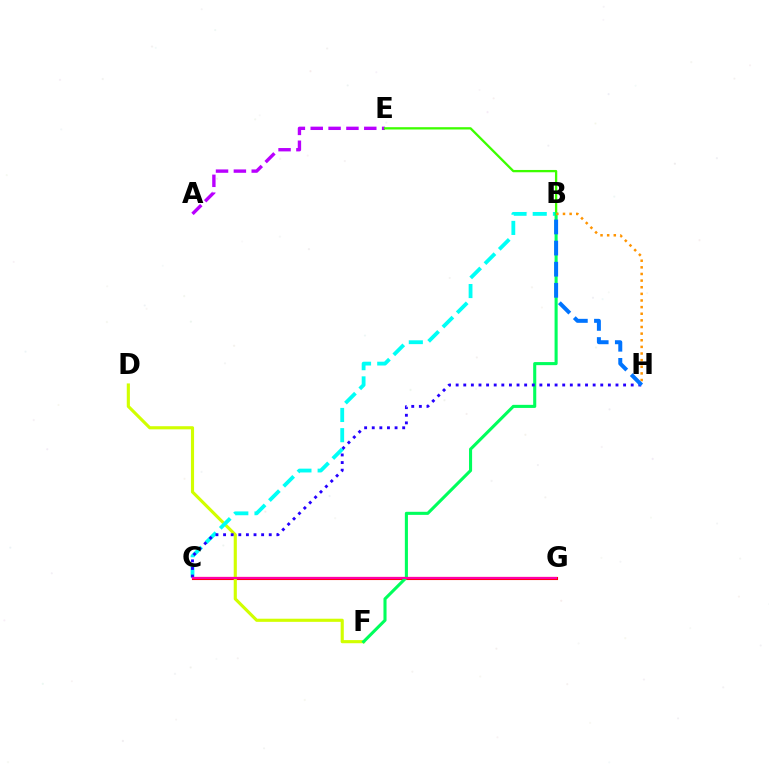{('A', 'E'): [{'color': '#b900ff', 'line_style': 'dashed', 'thickness': 2.42}], ('C', 'G'): [{'color': '#ff0000', 'line_style': 'solid', 'thickness': 2.24}, {'color': '#ff00ac', 'line_style': 'solid', 'thickness': 1.56}], ('D', 'F'): [{'color': '#d1ff00', 'line_style': 'solid', 'thickness': 2.25}], ('B', 'C'): [{'color': '#00fff6', 'line_style': 'dashed', 'thickness': 2.75}], ('B', 'E'): [{'color': '#3dff00', 'line_style': 'solid', 'thickness': 1.66}], ('B', 'F'): [{'color': '#00ff5c', 'line_style': 'solid', 'thickness': 2.22}], ('C', 'H'): [{'color': '#2500ff', 'line_style': 'dotted', 'thickness': 2.07}], ('B', 'H'): [{'color': '#ff9400', 'line_style': 'dotted', 'thickness': 1.8}, {'color': '#0074ff', 'line_style': 'dashed', 'thickness': 2.87}]}